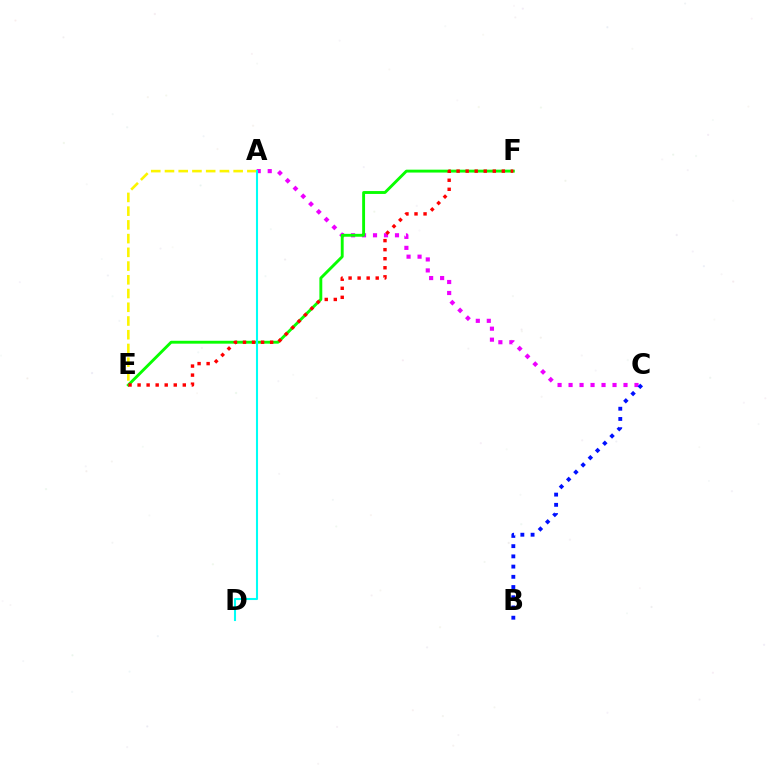{('A', 'C'): [{'color': '#ee00ff', 'line_style': 'dotted', 'thickness': 2.99}], ('E', 'F'): [{'color': '#08ff00', 'line_style': 'solid', 'thickness': 2.08}, {'color': '#ff0000', 'line_style': 'dotted', 'thickness': 2.46}], ('A', 'E'): [{'color': '#fcf500', 'line_style': 'dashed', 'thickness': 1.87}], ('B', 'C'): [{'color': '#0010ff', 'line_style': 'dotted', 'thickness': 2.78}], ('A', 'D'): [{'color': '#00fff6', 'line_style': 'solid', 'thickness': 1.5}]}